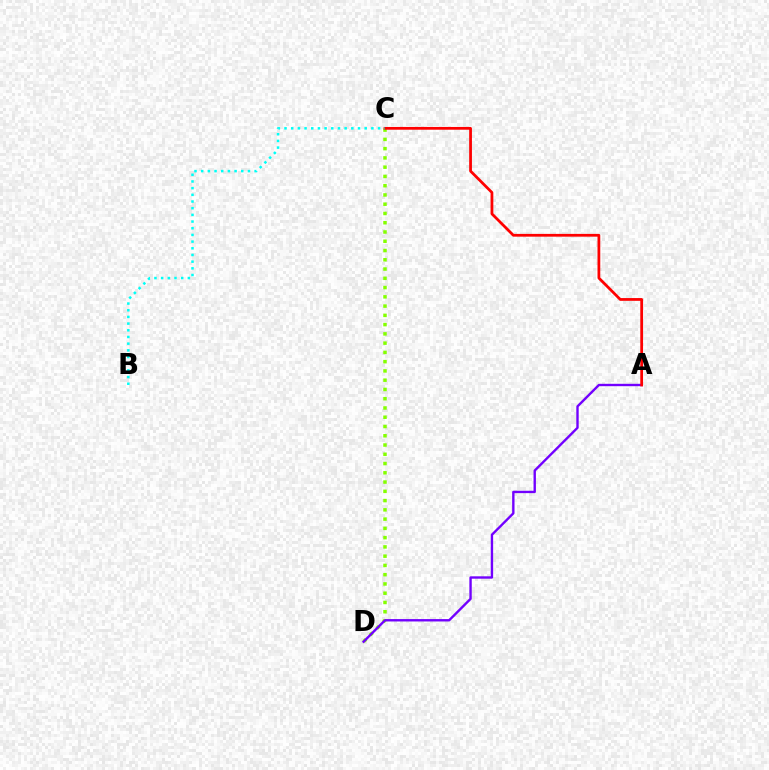{('C', 'D'): [{'color': '#84ff00', 'line_style': 'dotted', 'thickness': 2.52}], ('A', 'D'): [{'color': '#7200ff', 'line_style': 'solid', 'thickness': 1.71}], ('A', 'C'): [{'color': '#ff0000', 'line_style': 'solid', 'thickness': 1.99}], ('B', 'C'): [{'color': '#00fff6', 'line_style': 'dotted', 'thickness': 1.82}]}